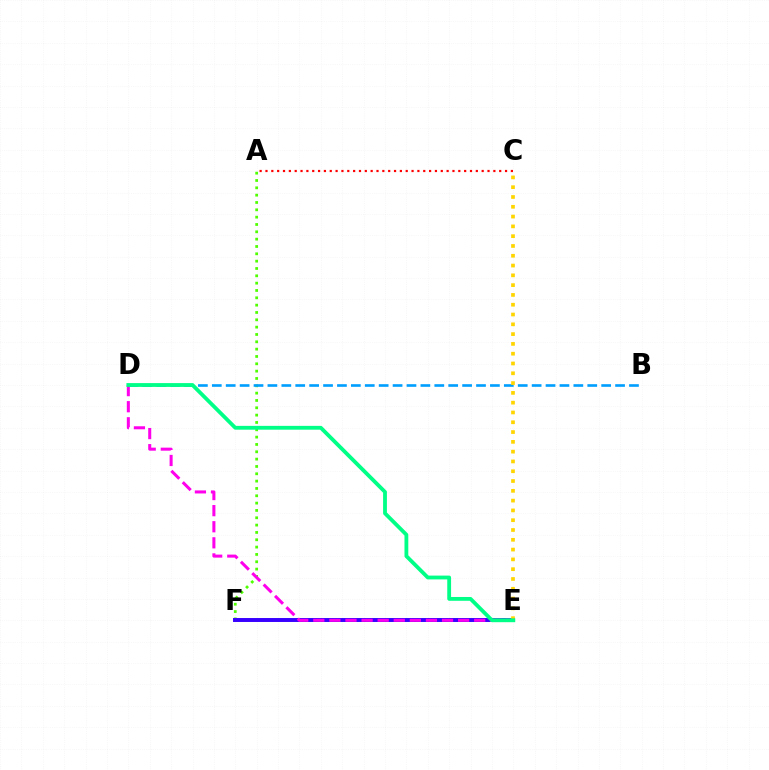{('A', 'C'): [{'color': '#ff0000', 'line_style': 'dotted', 'thickness': 1.59}], ('A', 'F'): [{'color': '#4fff00', 'line_style': 'dotted', 'thickness': 1.99}], ('E', 'F'): [{'color': '#3700ff', 'line_style': 'solid', 'thickness': 2.84}], ('B', 'D'): [{'color': '#009eff', 'line_style': 'dashed', 'thickness': 1.89}], ('D', 'E'): [{'color': '#ff00ed', 'line_style': 'dashed', 'thickness': 2.19}, {'color': '#00ff86', 'line_style': 'solid', 'thickness': 2.75}], ('C', 'E'): [{'color': '#ffd500', 'line_style': 'dotted', 'thickness': 2.66}]}